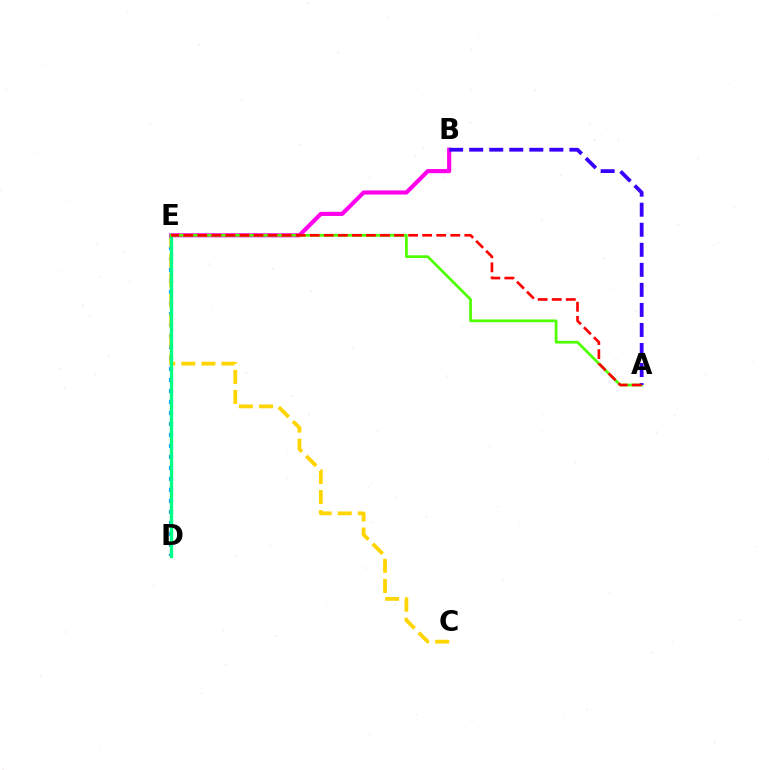{('D', 'E'): [{'color': '#009eff', 'line_style': 'dotted', 'thickness': 2.99}, {'color': '#00ff86', 'line_style': 'solid', 'thickness': 2.38}], ('C', 'E'): [{'color': '#ffd500', 'line_style': 'dashed', 'thickness': 2.73}], ('B', 'E'): [{'color': '#ff00ed', 'line_style': 'solid', 'thickness': 2.97}], ('A', 'E'): [{'color': '#4fff00', 'line_style': 'solid', 'thickness': 1.97}, {'color': '#ff0000', 'line_style': 'dashed', 'thickness': 1.91}], ('A', 'B'): [{'color': '#3700ff', 'line_style': 'dashed', 'thickness': 2.72}]}